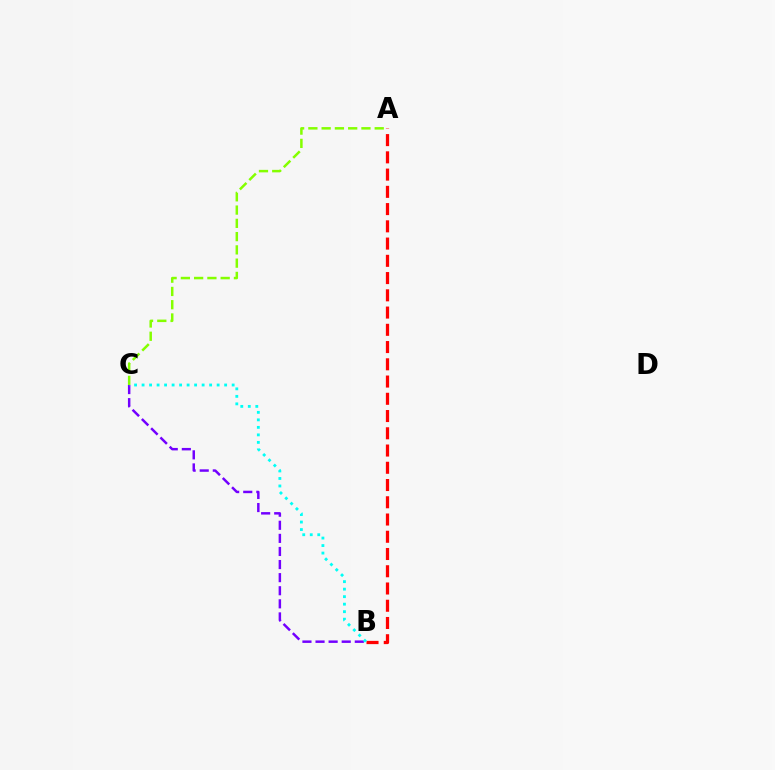{('B', 'C'): [{'color': '#7200ff', 'line_style': 'dashed', 'thickness': 1.78}, {'color': '#00fff6', 'line_style': 'dotted', 'thickness': 2.04}], ('A', 'B'): [{'color': '#ff0000', 'line_style': 'dashed', 'thickness': 2.34}], ('A', 'C'): [{'color': '#84ff00', 'line_style': 'dashed', 'thickness': 1.8}]}